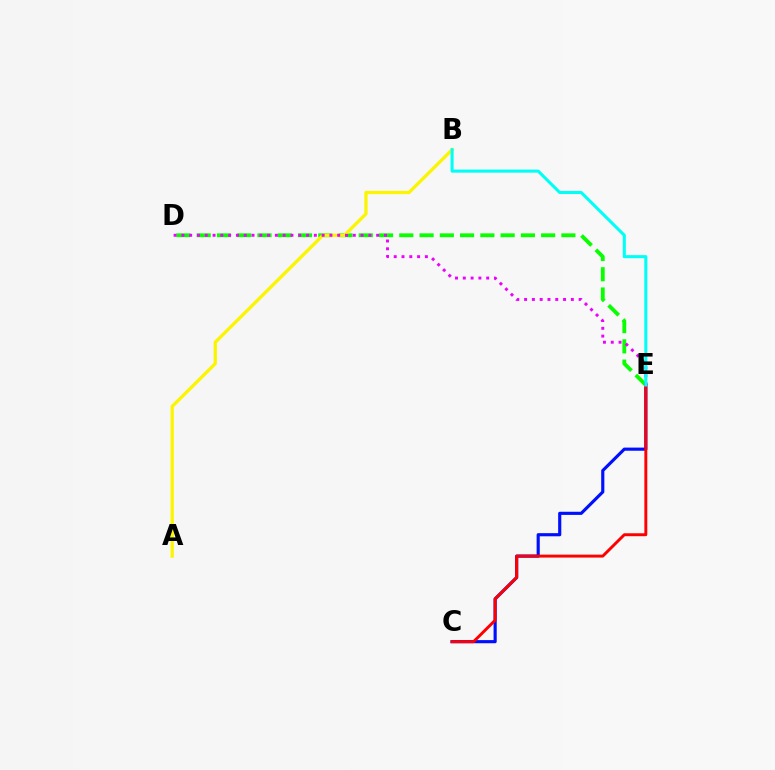{('C', 'E'): [{'color': '#0010ff', 'line_style': 'solid', 'thickness': 2.27}, {'color': '#ff0000', 'line_style': 'solid', 'thickness': 2.11}], ('D', 'E'): [{'color': '#08ff00', 'line_style': 'dashed', 'thickness': 2.75}, {'color': '#ee00ff', 'line_style': 'dotted', 'thickness': 2.12}], ('A', 'B'): [{'color': '#fcf500', 'line_style': 'solid', 'thickness': 2.35}], ('B', 'E'): [{'color': '#00fff6', 'line_style': 'solid', 'thickness': 2.2}]}